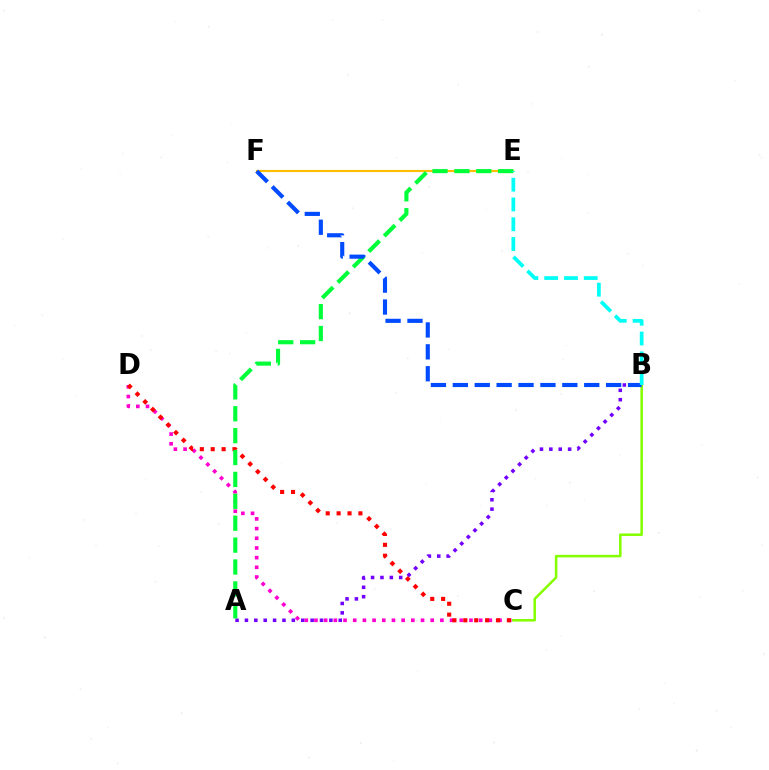{('A', 'B'): [{'color': '#7200ff', 'line_style': 'dotted', 'thickness': 2.55}], ('C', 'D'): [{'color': '#ff00cf', 'line_style': 'dotted', 'thickness': 2.63}, {'color': '#ff0000', 'line_style': 'dotted', 'thickness': 2.96}], ('E', 'F'): [{'color': '#ffbd00', 'line_style': 'solid', 'thickness': 1.53}], ('A', 'E'): [{'color': '#00ff39', 'line_style': 'dashed', 'thickness': 2.97}], ('B', 'C'): [{'color': '#84ff00', 'line_style': 'solid', 'thickness': 1.82}], ('B', 'F'): [{'color': '#004bff', 'line_style': 'dashed', 'thickness': 2.98}], ('B', 'E'): [{'color': '#00fff6', 'line_style': 'dashed', 'thickness': 2.69}]}